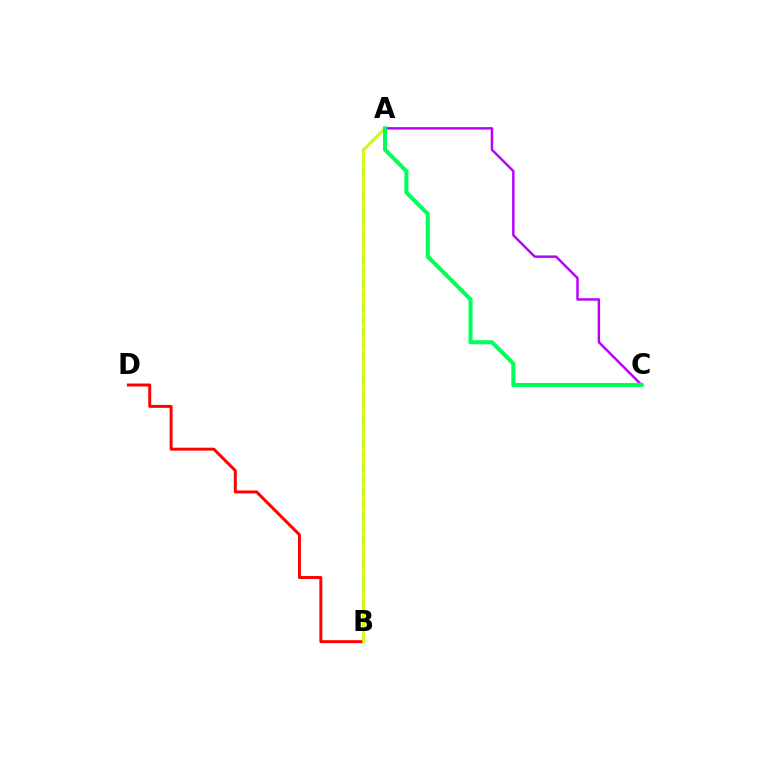{('B', 'D'): [{'color': '#ff0000', 'line_style': 'solid', 'thickness': 2.12}], ('A', 'B'): [{'color': '#0074ff', 'line_style': 'dashed', 'thickness': 1.67}, {'color': '#d1ff00', 'line_style': 'solid', 'thickness': 2.03}], ('A', 'C'): [{'color': '#b900ff', 'line_style': 'solid', 'thickness': 1.77}, {'color': '#00ff5c', 'line_style': 'solid', 'thickness': 2.91}]}